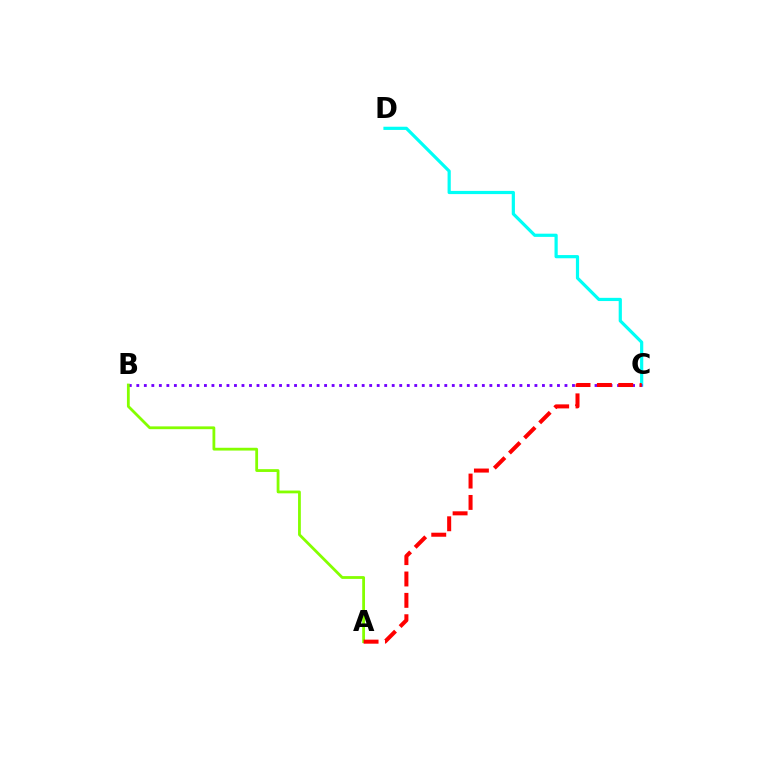{('C', 'D'): [{'color': '#00fff6', 'line_style': 'solid', 'thickness': 2.3}], ('B', 'C'): [{'color': '#7200ff', 'line_style': 'dotted', 'thickness': 2.04}], ('A', 'B'): [{'color': '#84ff00', 'line_style': 'solid', 'thickness': 2.01}], ('A', 'C'): [{'color': '#ff0000', 'line_style': 'dashed', 'thickness': 2.9}]}